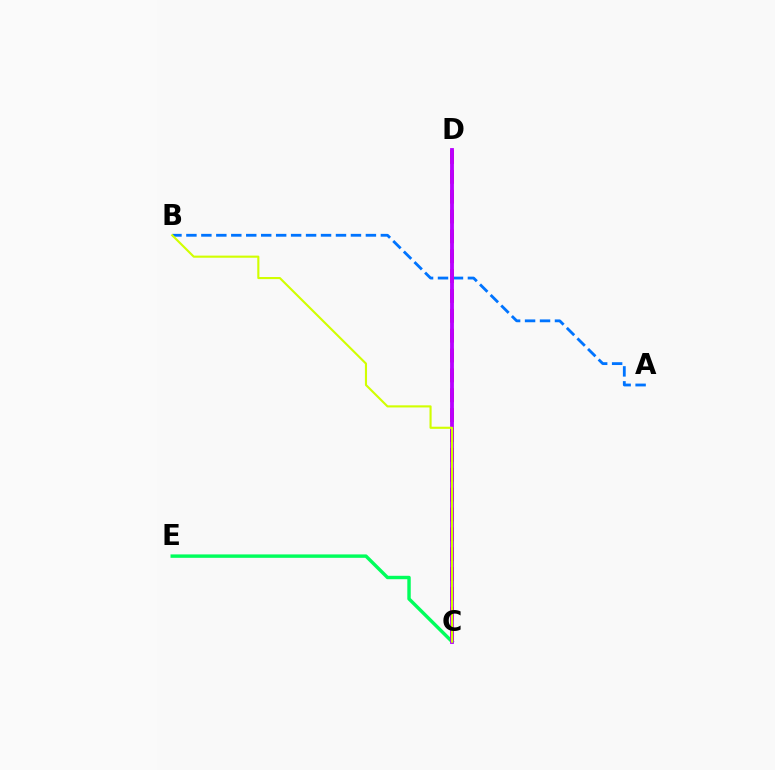{('A', 'B'): [{'color': '#0074ff', 'line_style': 'dashed', 'thickness': 2.03}], ('C', 'D'): [{'color': '#ff0000', 'line_style': 'dashed', 'thickness': 2.7}, {'color': '#b900ff', 'line_style': 'solid', 'thickness': 2.74}], ('C', 'E'): [{'color': '#00ff5c', 'line_style': 'solid', 'thickness': 2.46}], ('B', 'C'): [{'color': '#d1ff00', 'line_style': 'solid', 'thickness': 1.53}]}